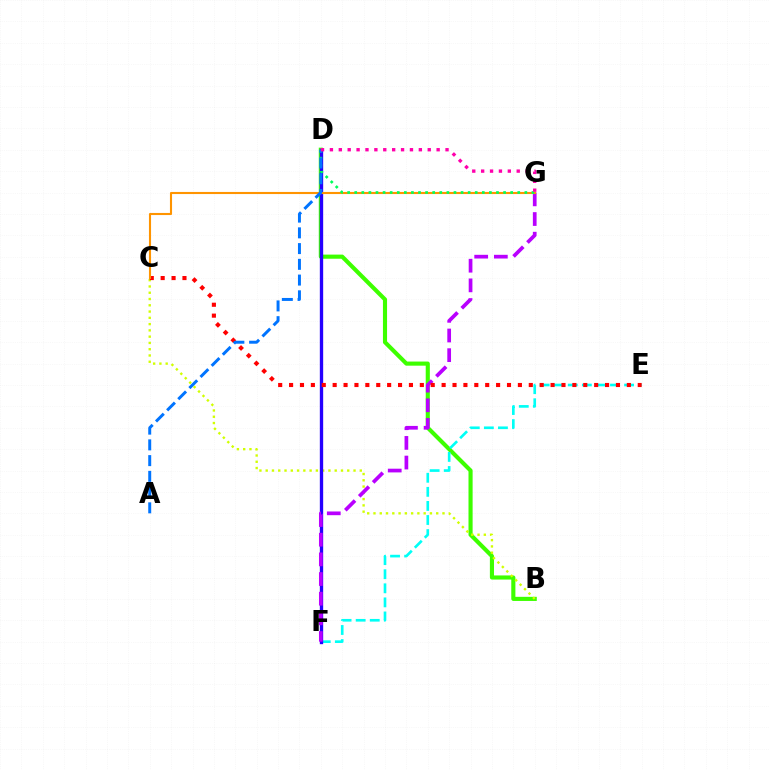{('B', 'D'): [{'color': '#3dff00', 'line_style': 'solid', 'thickness': 2.97}], ('B', 'C'): [{'color': '#d1ff00', 'line_style': 'dotted', 'thickness': 1.7}], ('E', 'F'): [{'color': '#00fff6', 'line_style': 'dashed', 'thickness': 1.91}], ('D', 'F'): [{'color': '#2500ff', 'line_style': 'solid', 'thickness': 2.4}], ('F', 'G'): [{'color': '#b900ff', 'line_style': 'dashed', 'thickness': 2.67}], ('C', 'E'): [{'color': '#ff0000', 'line_style': 'dotted', 'thickness': 2.96}], ('C', 'G'): [{'color': '#ff9400', 'line_style': 'solid', 'thickness': 1.52}], ('D', 'G'): [{'color': '#00ff5c', 'line_style': 'dotted', 'thickness': 1.93}, {'color': '#ff00ac', 'line_style': 'dotted', 'thickness': 2.42}], ('A', 'D'): [{'color': '#0074ff', 'line_style': 'dashed', 'thickness': 2.14}]}